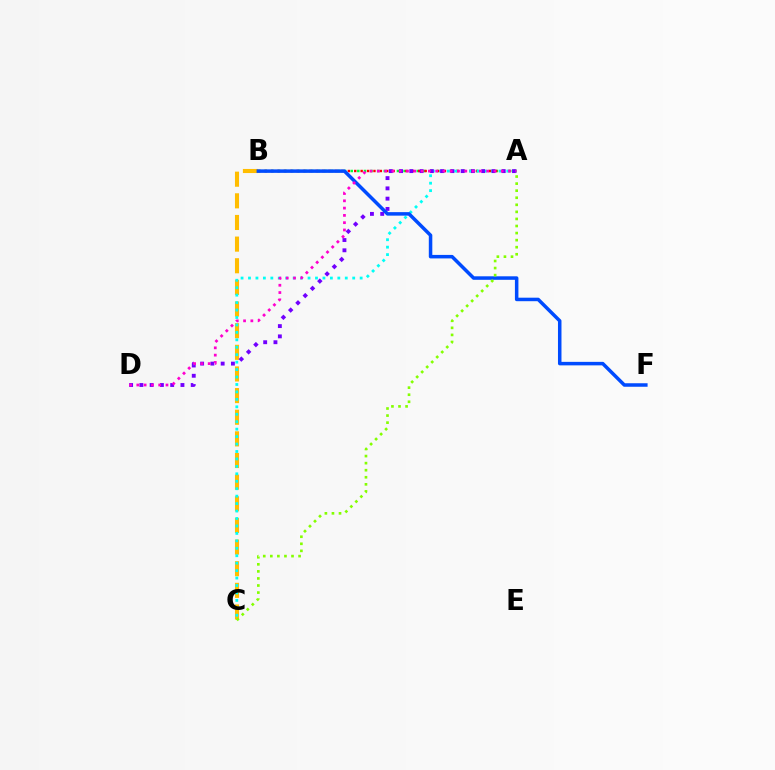{('B', 'C'): [{'color': '#ffbd00', 'line_style': 'dashed', 'thickness': 2.94}], ('A', 'B'): [{'color': '#00ff39', 'line_style': 'dotted', 'thickness': 1.79}, {'color': '#ff0000', 'line_style': 'dotted', 'thickness': 1.74}], ('A', 'C'): [{'color': '#00fff6', 'line_style': 'dotted', 'thickness': 2.02}, {'color': '#84ff00', 'line_style': 'dotted', 'thickness': 1.92}], ('A', 'D'): [{'color': '#7200ff', 'line_style': 'dotted', 'thickness': 2.79}, {'color': '#ff00cf', 'line_style': 'dotted', 'thickness': 1.98}], ('B', 'F'): [{'color': '#004bff', 'line_style': 'solid', 'thickness': 2.52}]}